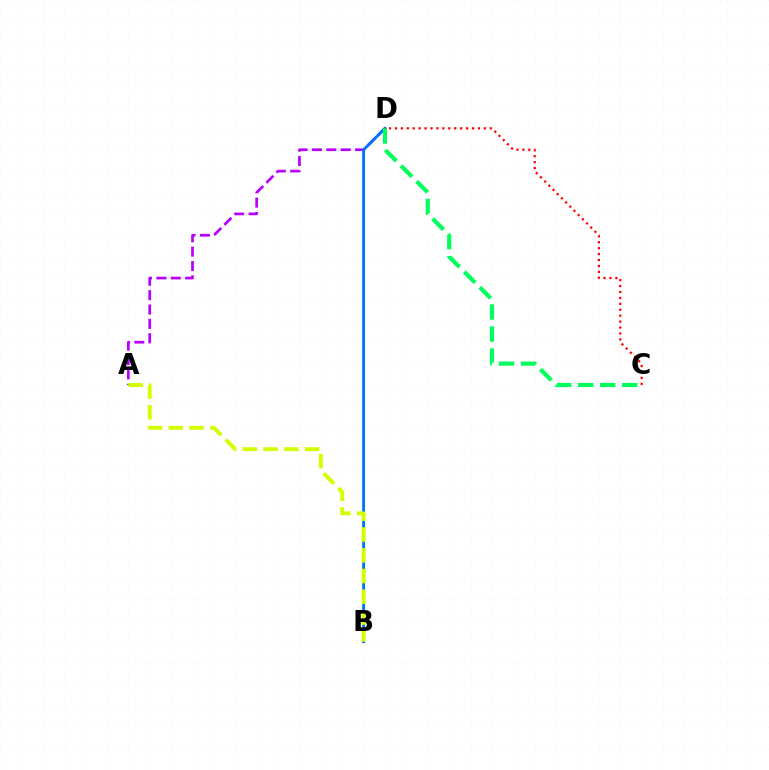{('A', 'D'): [{'color': '#b900ff', 'line_style': 'dashed', 'thickness': 1.95}], ('B', 'D'): [{'color': '#0074ff', 'line_style': 'solid', 'thickness': 2.06}], ('C', 'D'): [{'color': '#00ff5c', 'line_style': 'dashed', 'thickness': 2.99}, {'color': '#ff0000', 'line_style': 'dotted', 'thickness': 1.61}], ('A', 'B'): [{'color': '#d1ff00', 'line_style': 'dashed', 'thickness': 2.82}]}